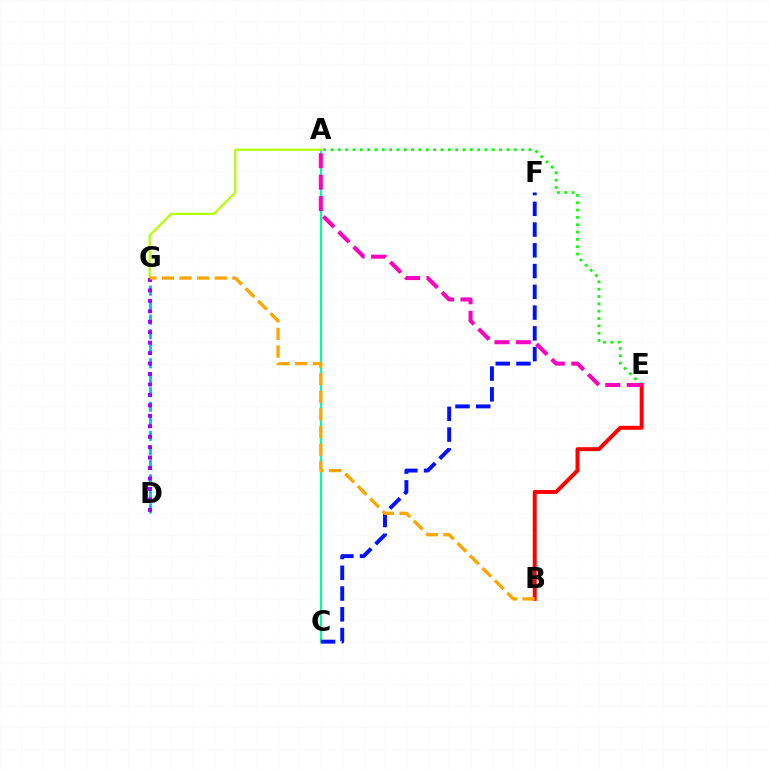{('A', 'C'): [{'color': '#00ff9d', 'line_style': 'solid', 'thickness': 1.57}], ('A', 'G'): [{'color': '#b3ff00', 'line_style': 'solid', 'thickness': 1.58}], ('C', 'F'): [{'color': '#0010ff', 'line_style': 'dashed', 'thickness': 2.82}], ('D', 'G'): [{'color': '#00b5ff', 'line_style': 'dashed', 'thickness': 1.97}, {'color': '#9b00ff', 'line_style': 'dotted', 'thickness': 2.84}], ('A', 'E'): [{'color': '#08ff00', 'line_style': 'dotted', 'thickness': 1.99}, {'color': '#ff00bd', 'line_style': 'dashed', 'thickness': 2.91}], ('B', 'E'): [{'color': '#ff0000', 'line_style': 'solid', 'thickness': 2.85}], ('B', 'G'): [{'color': '#ffa500', 'line_style': 'dashed', 'thickness': 2.39}]}